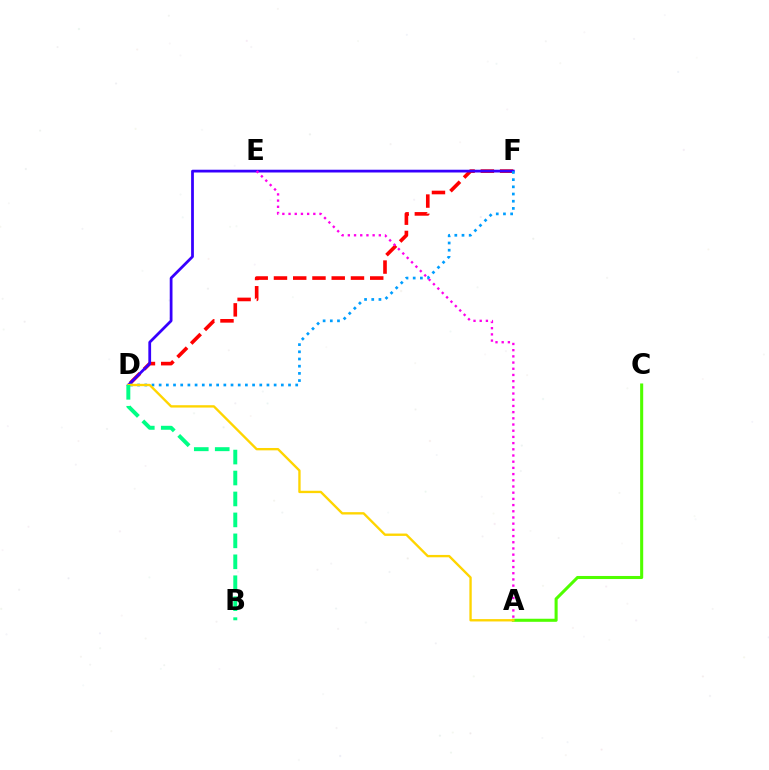{('D', 'F'): [{'color': '#ff0000', 'line_style': 'dashed', 'thickness': 2.62}, {'color': '#3700ff', 'line_style': 'solid', 'thickness': 1.99}, {'color': '#009eff', 'line_style': 'dotted', 'thickness': 1.95}], ('A', 'E'): [{'color': '#ff00ed', 'line_style': 'dotted', 'thickness': 1.68}], ('A', 'C'): [{'color': '#4fff00', 'line_style': 'solid', 'thickness': 2.2}], ('A', 'D'): [{'color': '#ffd500', 'line_style': 'solid', 'thickness': 1.7}], ('B', 'D'): [{'color': '#00ff86', 'line_style': 'dashed', 'thickness': 2.85}]}